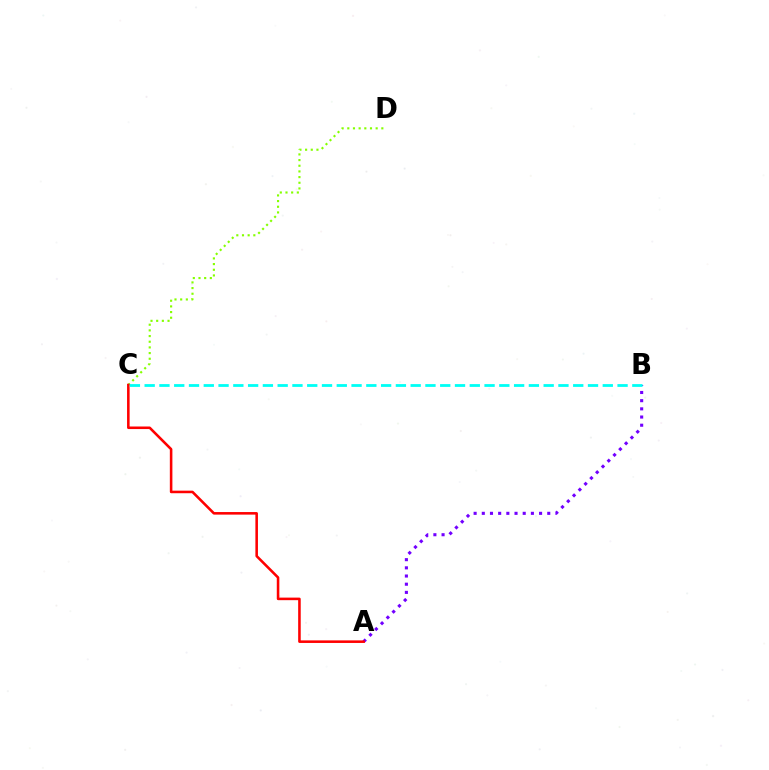{('C', 'D'): [{'color': '#84ff00', 'line_style': 'dotted', 'thickness': 1.54}], ('A', 'B'): [{'color': '#7200ff', 'line_style': 'dotted', 'thickness': 2.22}], ('A', 'C'): [{'color': '#ff0000', 'line_style': 'solid', 'thickness': 1.85}], ('B', 'C'): [{'color': '#00fff6', 'line_style': 'dashed', 'thickness': 2.01}]}